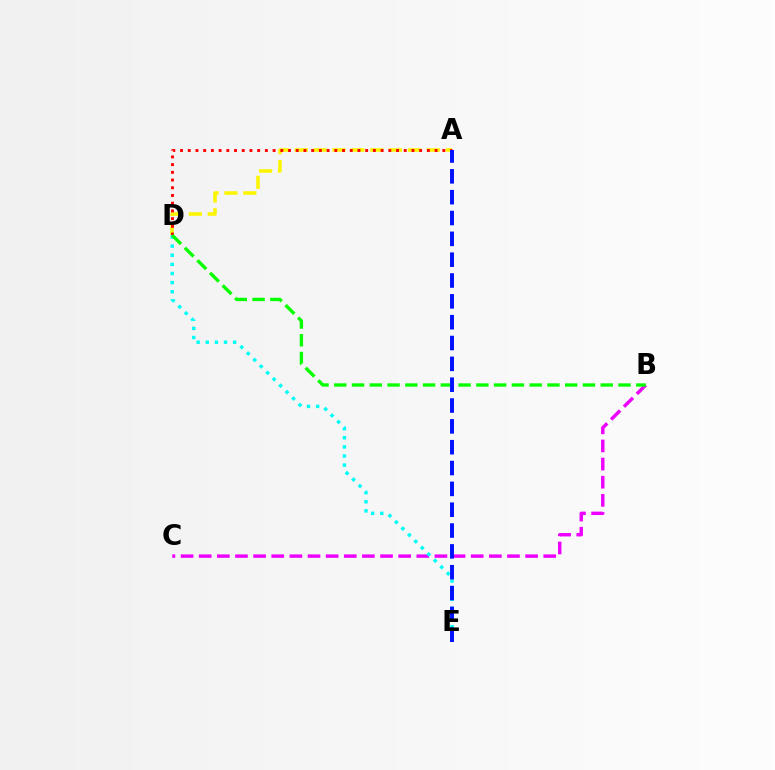{('B', 'C'): [{'color': '#ee00ff', 'line_style': 'dashed', 'thickness': 2.46}], ('A', 'D'): [{'color': '#fcf500', 'line_style': 'dashed', 'thickness': 2.56}, {'color': '#ff0000', 'line_style': 'dotted', 'thickness': 2.1}], ('D', 'E'): [{'color': '#00fff6', 'line_style': 'dotted', 'thickness': 2.48}], ('B', 'D'): [{'color': '#08ff00', 'line_style': 'dashed', 'thickness': 2.41}], ('A', 'E'): [{'color': '#0010ff', 'line_style': 'dashed', 'thickness': 2.83}]}